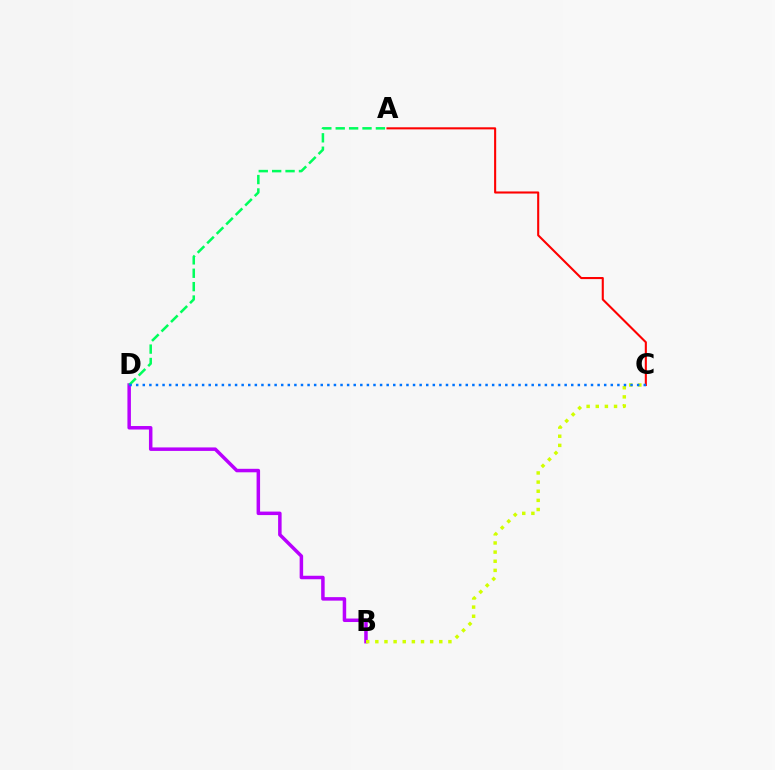{('A', 'C'): [{'color': '#ff0000', 'line_style': 'solid', 'thickness': 1.51}], ('B', 'D'): [{'color': '#b900ff', 'line_style': 'solid', 'thickness': 2.51}], ('A', 'D'): [{'color': '#00ff5c', 'line_style': 'dashed', 'thickness': 1.82}], ('B', 'C'): [{'color': '#d1ff00', 'line_style': 'dotted', 'thickness': 2.48}], ('C', 'D'): [{'color': '#0074ff', 'line_style': 'dotted', 'thickness': 1.79}]}